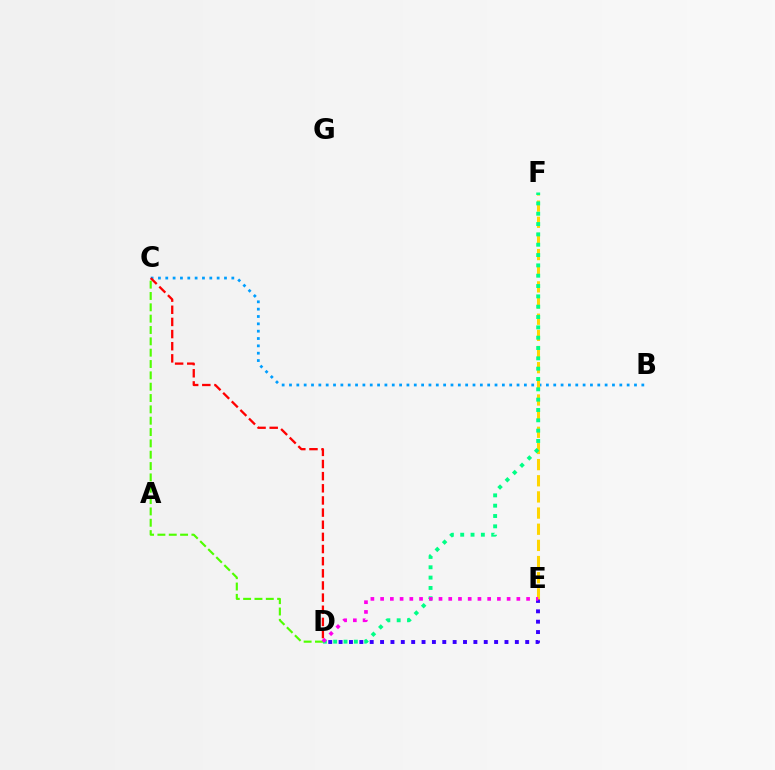{('D', 'E'): [{'color': '#3700ff', 'line_style': 'dotted', 'thickness': 2.82}, {'color': '#ff00ed', 'line_style': 'dotted', 'thickness': 2.64}], ('C', 'D'): [{'color': '#4fff00', 'line_style': 'dashed', 'thickness': 1.54}, {'color': '#ff0000', 'line_style': 'dashed', 'thickness': 1.65}], ('B', 'C'): [{'color': '#009eff', 'line_style': 'dotted', 'thickness': 1.99}], ('E', 'F'): [{'color': '#ffd500', 'line_style': 'dashed', 'thickness': 2.19}], ('D', 'F'): [{'color': '#00ff86', 'line_style': 'dotted', 'thickness': 2.81}]}